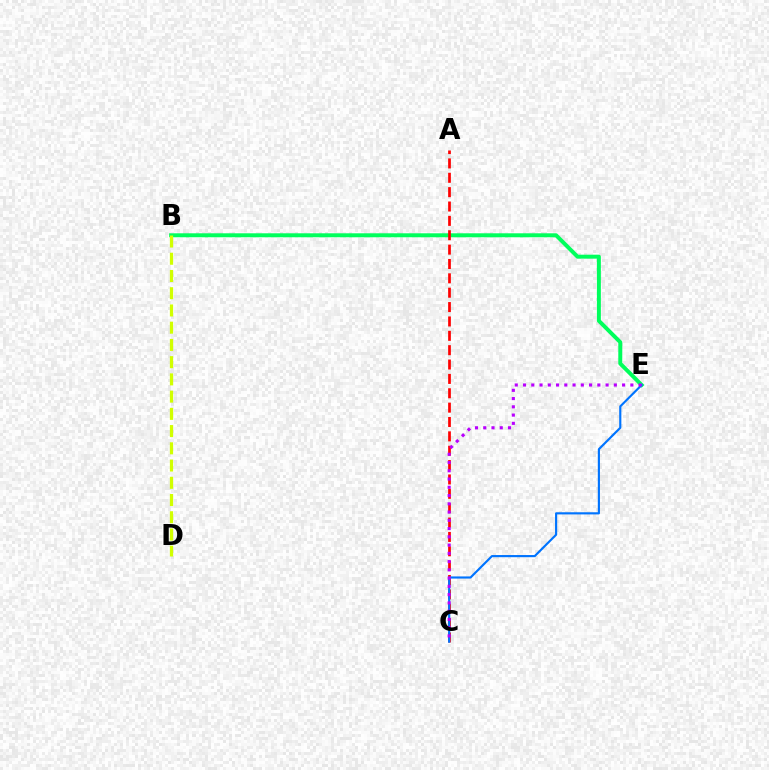{('B', 'E'): [{'color': '#00ff5c', 'line_style': 'solid', 'thickness': 2.85}], ('A', 'C'): [{'color': '#ff0000', 'line_style': 'dashed', 'thickness': 1.95}], ('B', 'D'): [{'color': '#d1ff00', 'line_style': 'dashed', 'thickness': 2.34}], ('C', 'E'): [{'color': '#0074ff', 'line_style': 'solid', 'thickness': 1.55}, {'color': '#b900ff', 'line_style': 'dotted', 'thickness': 2.24}]}